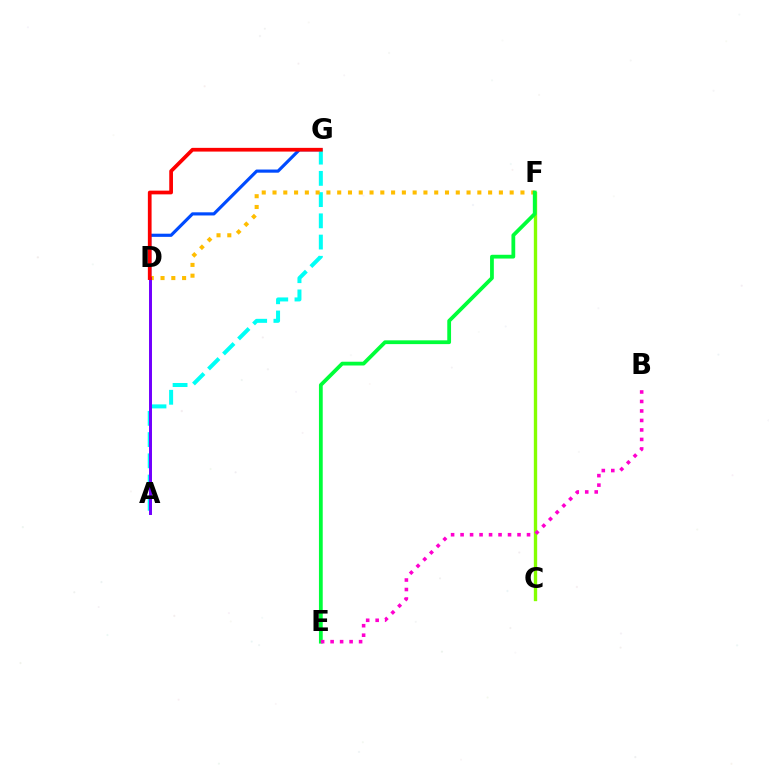{('D', 'G'): [{'color': '#004bff', 'line_style': 'solid', 'thickness': 2.27}, {'color': '#ff0000', 'line_style': 'solid', 'thickness': 2.68}], ('A', 'G'): [{'color': '#00fff6', 'line_style': 'dashed', 'thickness': 2.88}], ('C', 'F'): [{'color': '#84ff00', 'line_style': 'solid', 'thickness': 2.41}], ('D', 'F'): [{'color': '#ffbd00', 'line_style': 'dotted', 'thickness': 2.93}], ('E', 'F'): [{'color': '#00ff39', 'line_style': 'solid', 'thickness': 2.72}], ('B', 'E'): [{'color': '#ff00cf', 'line_style': 'dotted', 'thickness': 2.58}], ('A', 'D'): [{'color': '#7200ff', 'line_style': 'solid', 'thickness': 2.14}]}